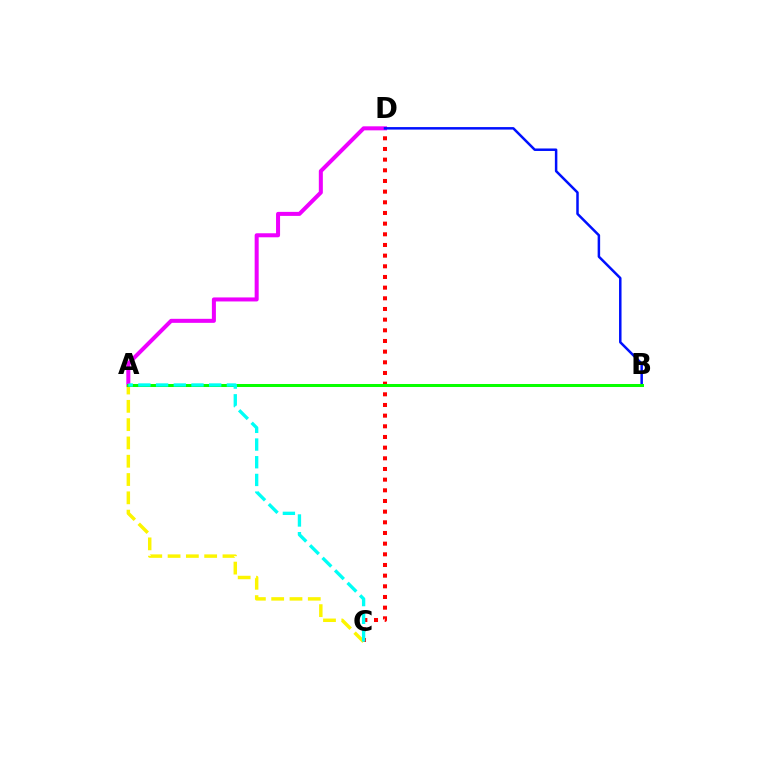{('C', 'D'): [{'color': '#ff0000', 'line_style': 'dotted', 'thickness': 2.9}], ('A', 'D'): [{'color': '#ee00ff', 'line_style': 'solid', 'thickness': 2.9}], ('B', 'D'): [{'color': '#0010ff', 'line_style': 'solid', 'thickness': 1.8}], ('A', 'C'): [{'color': '#fcf500', 'line_style': 'dashed', 'thickness': 2.49}, {'color': '#00fff6', 'line_style': 'dashed', 'thickness': 2.4}], ('A', 'B'): [{'color': '#08ff00', 'line_style': 'solid', 'thickness': 2.17}]}